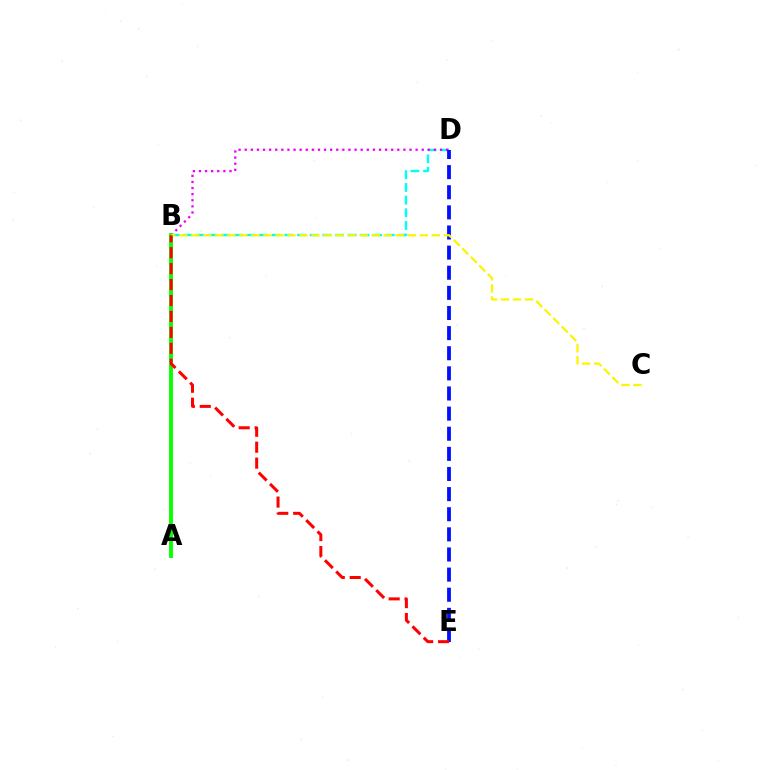{('B', 'D'): [{'color': '#00fff6', 'line_style': 'dashed', 'thickness': 1.72}, {'color': '#ee00ff', 'line_style': 'dotted', 'thickness': 1.66}], ('A', 'B'): [{'color': '#08ff00', 'line_style': 'solid', 'thickness': 2.8}], ('D', 'E'): [{'color': '#0010ff', 'line_style': 'dashed', 'thickness': 2.73}], ('B', 'C'): [{'color': '#fcf500', 'line_style': 'dashed', 'thickness': 1.63}], ('B', 'E'): [{'color': '#ff0000', 'line_style': 'dashed', 'thickness': 2.17}]}